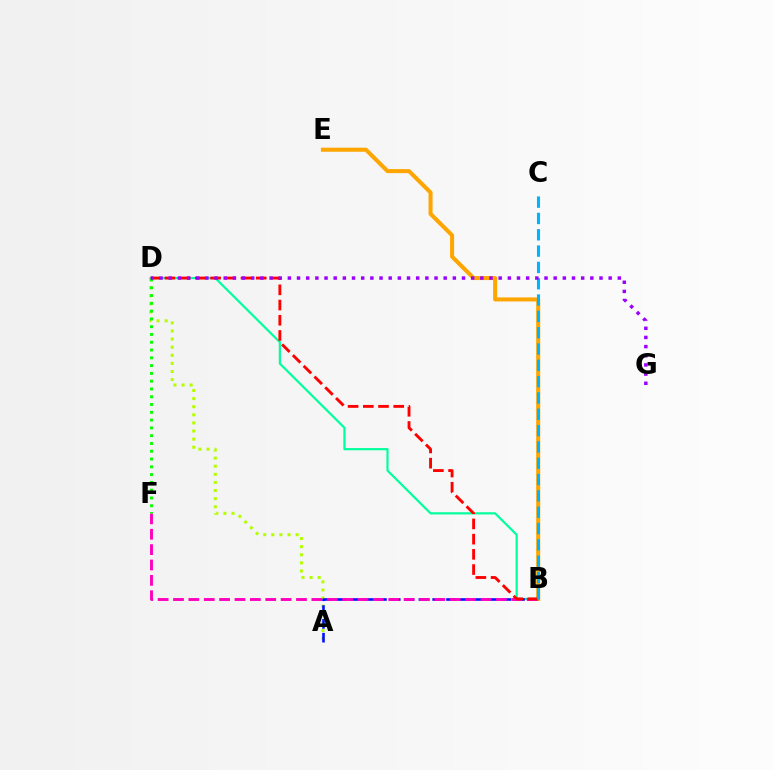{('A', 'D'): [{'color': '#b3ff00', 'line_style': 'dotted', 'thickness': 2.2}], ('B', 'D'): [{'color': '#00ff9d', 'line_style': 'solid', 'thickness': 1.58}, {'color': '#ff0000', 'line_style': 'dashed', 'thickness': 2.07}], ('A', 'B'): [{'color': '#0010ff', 'line_style': 'dashed', 'thickness': 1.88}], ('B', 'E'): [{'color': '#ffa500', 'line_style': 'solid', 'thickness': 2.91}], ('B', 'F'): [{'color': '#ff00bd', 'line_style': 'dashed', 'thickness': 2.09}], ('B', 'C'): [{'color': '#00b5ff', 'line_style': 'dashed', 'thickness': 2.22}], ('D', 'F'): [{'color': '#08ff00', 'line_style': 'dotted', 'thickness': 2.12}], ('D', 'G'): [{'color': '#9b00ff', 'line_style': 'dotted', 'thickness': 2.49}]}